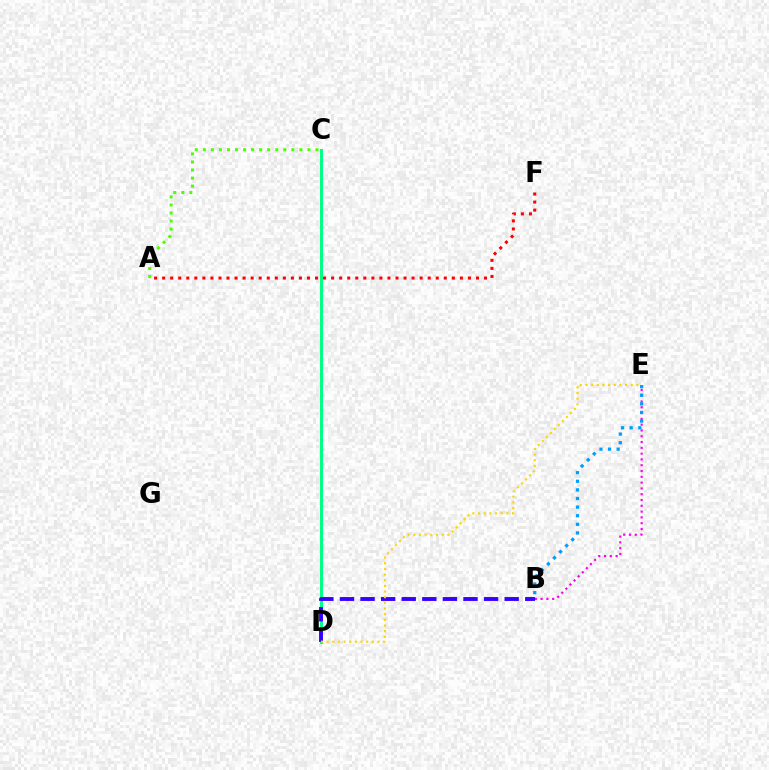{('B', 'E'): [{'color': '#ff00ed', 'line_style': 'dotted', 'thickness': 1.57}, {'color': '#009eff', 'line_style': 'dotted', 'thickness': 2.34}], ('A', 'C'): [{'color': '#4fff00', 'line_style': 'dotted', 'thickness': 2.19}], ('C', 'D'): [{'color': '#00ff86', 'line_style': 'solid', 'thickness': 2.14}], ('A', 'F'): [{'color': '#ff0000', 'line_style': 'dotted', 'thickness': 2.19}], ('B', 'D'): [{'color': '#3700ff', 'line_style': 'dashed', 'thickness': 2.8}], ('D', 'E'): [{'color': '#ffd500', 'line_style': 'dotted', 'thickness': 1.54}]}